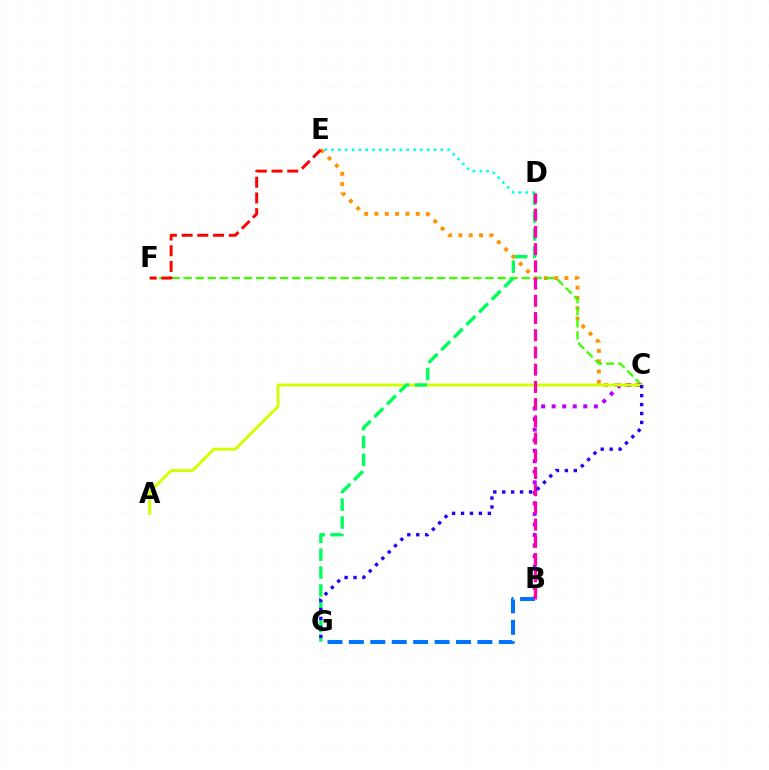{('C', 'E'): [{'color': '#ff9400', 'line_style': 'dotted', 'thickness': 2.8}], ('C', 'F'): [{'color': '#3dff00', 'line_style': 'dashed', 'thickness': 1.64}], ('B', 'C'): [{'color': '#b900ff', 'line_style': 'dotted', 'thickness': 2.86}], ('D', 'E'): [{'color': '#00fff6', 'line_style': 'dotted', 'thickness': 1.86}], ('B', 'G'): [{'color': '#0074ff', 'line_style': 'dashed', 'thickness': 2.91}], ('A', 'C'): [{'color': '#d1ff00', 'line_style': 'solid', 'thickness': 2.09}], ('D', 'G'): [{'color': '#00ff5c', 'line_style': 'dashed', 'thickness': 2.43}], ('B', 'D'): [{'color': '#ff00ac', 'line_style': 'dashed', 'thickness': 2.34}], ('E', 'F'): [{'color': '#ff0000', 'line_style': 'dashed', 'thickness': 2.14}], ('C', 'G'): [{'color': '#2500ff', 'line_style': 'dotted', 'thickness': 2.43}]}